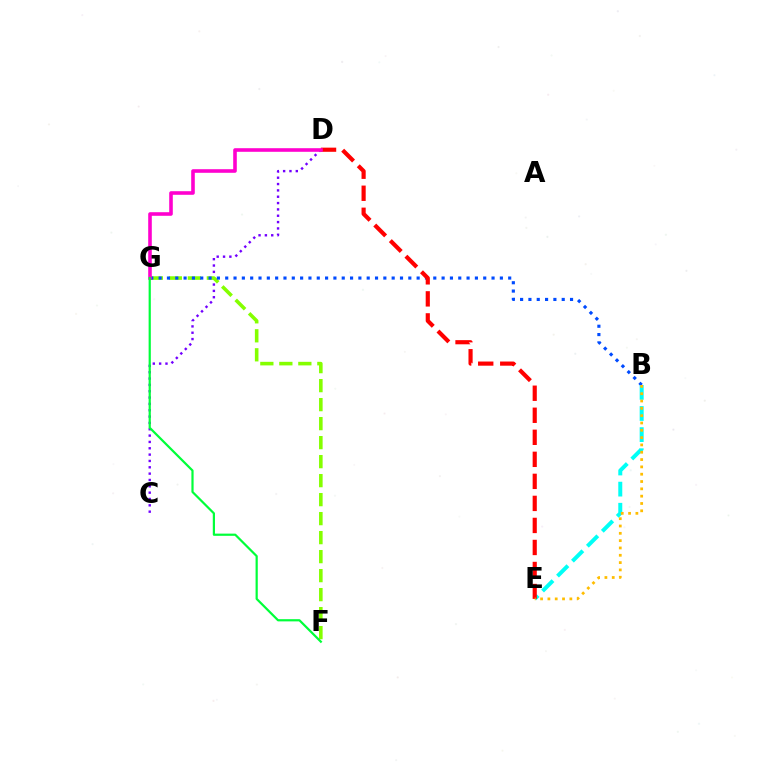{('C', 'D'): [{'color': '#7200ff', 'line_style': 'dotted', 'thickness': 1.72}], ('F', 'G'): [{'color': '#84ff00', 'line_style': 'dashed', 'thickness': 2.58}, {'color': '#00ff39', 'line_style': 'solid', 'thickness': 1.59}], ('B', 'G'): [{'color': '#004bff', 'line_style': 'dotted', 'thickness': 2.26}], ('B', 'E'): [{'color': '#00fff6', 'line_style': 'dashed', 'thickness': 2.87}, {'color': '#ffbd00', 'line_style': 'dotted', 'thickness': 1.99}], ('D', 'E'): [{'color': '#ff0000', 'line_style': 'dashed', 'thickness': 2.99}], ('D', 'G'): [{'color': '#ff00cf', 'line_style': 'solid', 'thickness': 2.59}]}